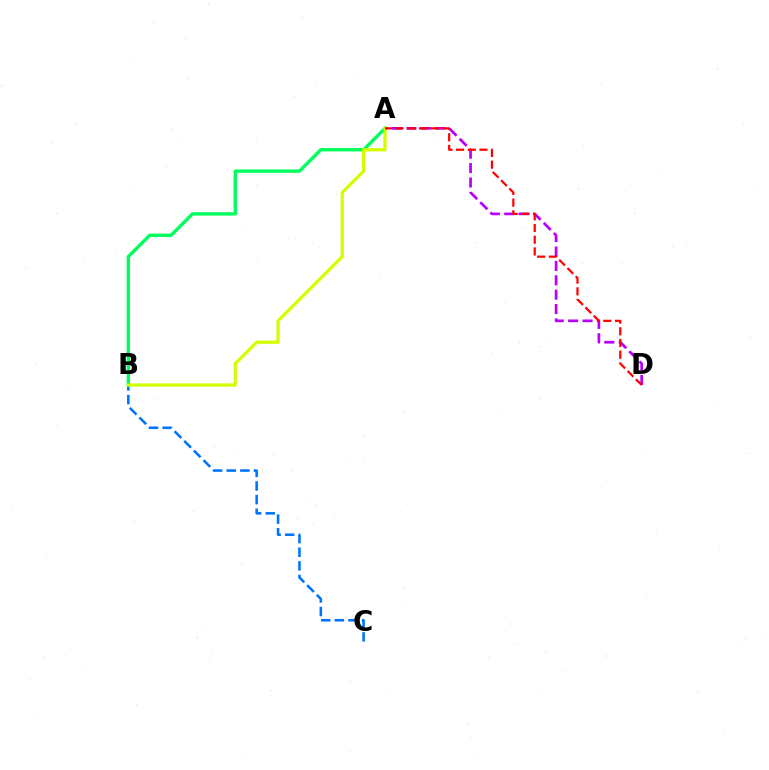{('B', 'C'): [{'color': '#0074ff', 'line_style': 'dashed', 'thickness': 1.85}], ('A', 'B'): [{'color': '#00ff5c', 'line_style': 'solid', 'thickness': 2.44}, {'color': '#d1ff00', 'line_style': 'solid', 'thickness': 2.33}], ('A', 'D'): [{'color': '#b900ff', 'line_style': 'dashed', 'thickness': 1.96}, {'color': '#ff0000', 'line_style': 'dashed', 'thickness': 1.59}]}